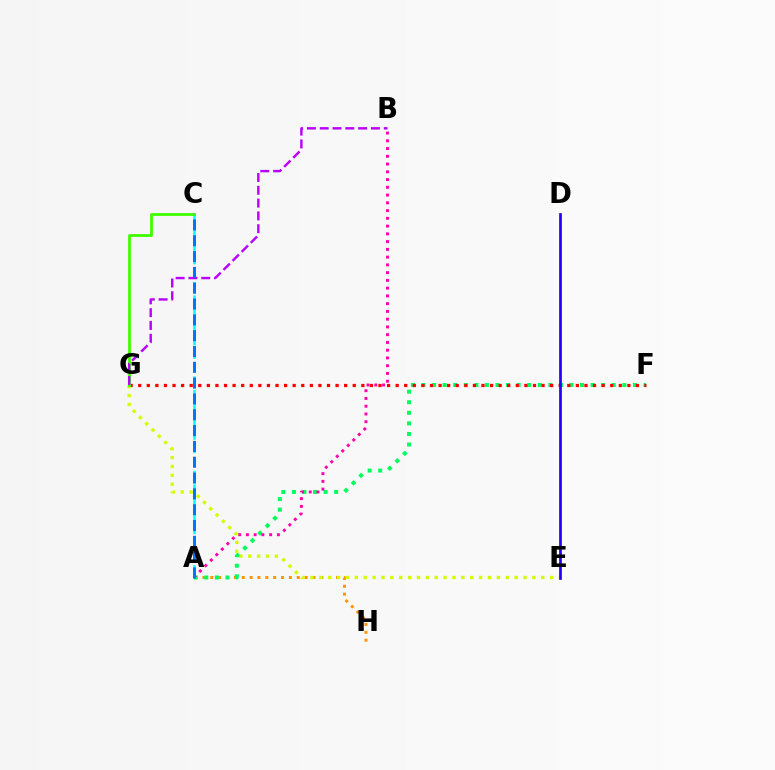{('A', 'H'): [{'color': '#ff9400', 'line_style': 'dotted', 'thickness': 2.13}], ('A', 'F'): [{'color': '#00ff5c', 'line_style': 'dotted', 'thickness': 2.87}], ('A', 'C'): [{'color': '#00fff6', 'line_style': 'dashed', 'thickness': 1.83}, {'color': '#0074ff', 'line_style': 'dashed', 'thickness': 2.15}], ('A', 'B'): [{'color': '#ff00ac', 'line_style': 'dotted', 'thickness': 2.11}], ('F', 'G'): [{'color': '#ff0000', 'line_style': 'dotted', 'thickness': 2.33}], ('E', 'G'): [{'color': '#d1ff00', 'line_style': 'dotted', 'thickness': 2.41}], ('D', 'E'): [{'color': '#2500ff', 'line_style': 'solid', 'thickness': 1.96}], ('C', 'G'): [{'color': '#3dff00', 'line_style': 'solid', 'thickness': 2.01}], ('B', 'G'): [{'color': '#b900ff', 'line_style': 'dashed', 'thickness': 1.74}]}